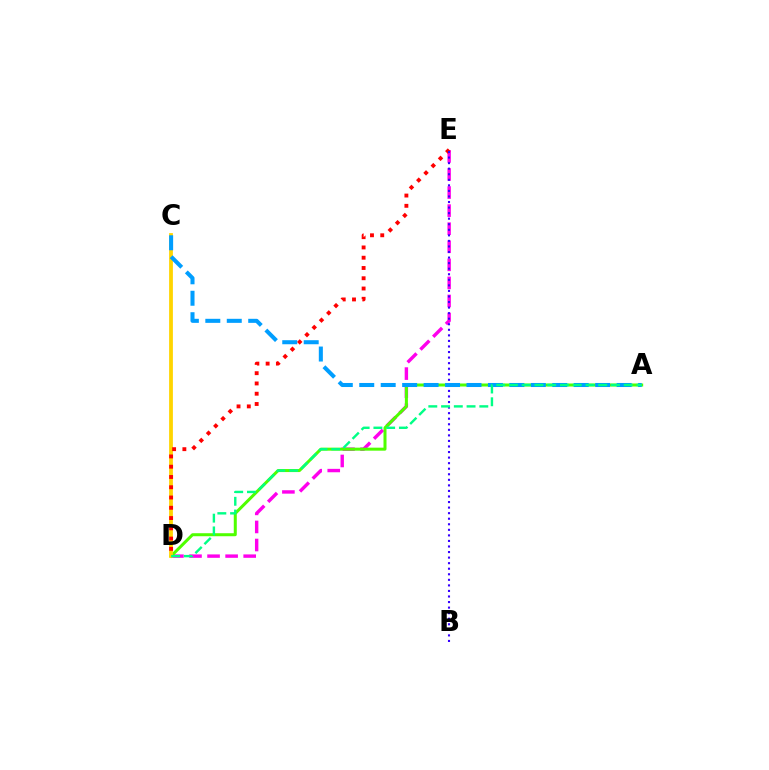{('D', 'E'): [{'color': '#ff00ed', 'line_style': 'dashed', 'thickness': 2.45}, {'color': '#ff0000', 'line_style': 'dotted', 'thickness': 2.79}], ('A', 'D'): [{'color': '#4fff00', 'line_style': 'solid', 'thickness': 2.17}, {'color': '#00ff86', 'line_style': 'dashed', 'thickness': 1.73}], ('C', 'D'): [{'color': '#ffd500', 'line_style': 'solid', 'thickness': 2.72}], ('B', 'E'): [{'color': '#3700ff', 'line_style': 'dotted', 'thickness': 1.51}], ('A', 'C'): [{'color': '#009eff', 'line_style': 'dashed', 'thickness': 2.91}]}